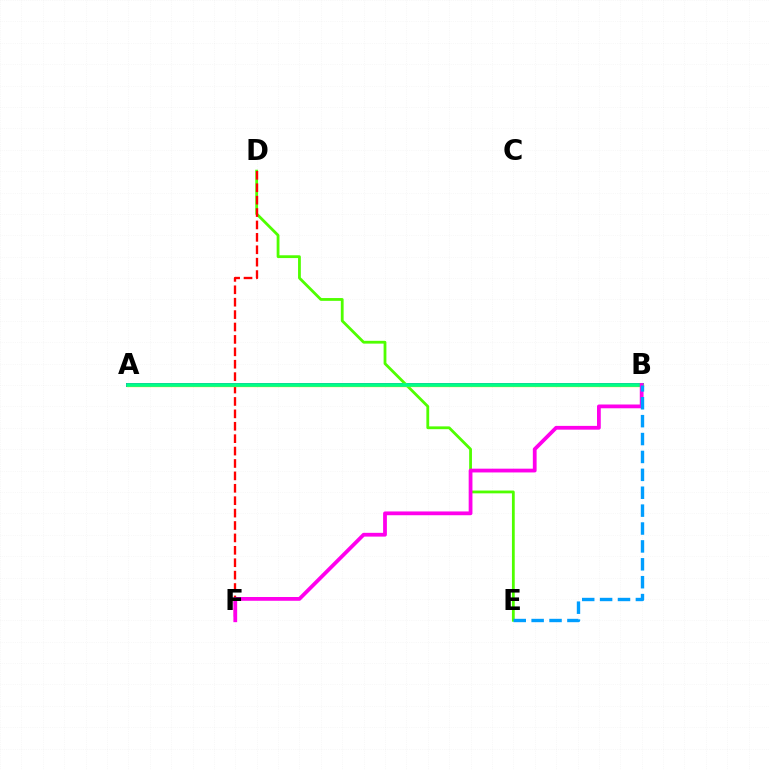{('A', 'B'): [{'color': '#3700ff', 'line_style': 'solid', 'thickness': 2.87}, {'color': '#ffd500', 'line_style': 'solid', 'thickness': 2.38}, {'color': '#00ff86', 'line_style': 'solid', 'thickness': 2.66}], ('D', 'E'): [{'color': '#4fff00', 'line_style': 'solid', 'thickness': 2.01}], ('D', 'F'): [{'color': '#ff0000', 'line_style': 'dashed', 'thickness': 1.69}], ('B', 'F'): [{'color': '#ff00ed', 'line_style': 'solid', 'thickness': 2.72}], ('B', 'E'): [{'color': '#009eff', 'line_style': 'dashed', 'thickness': 2.43}]}